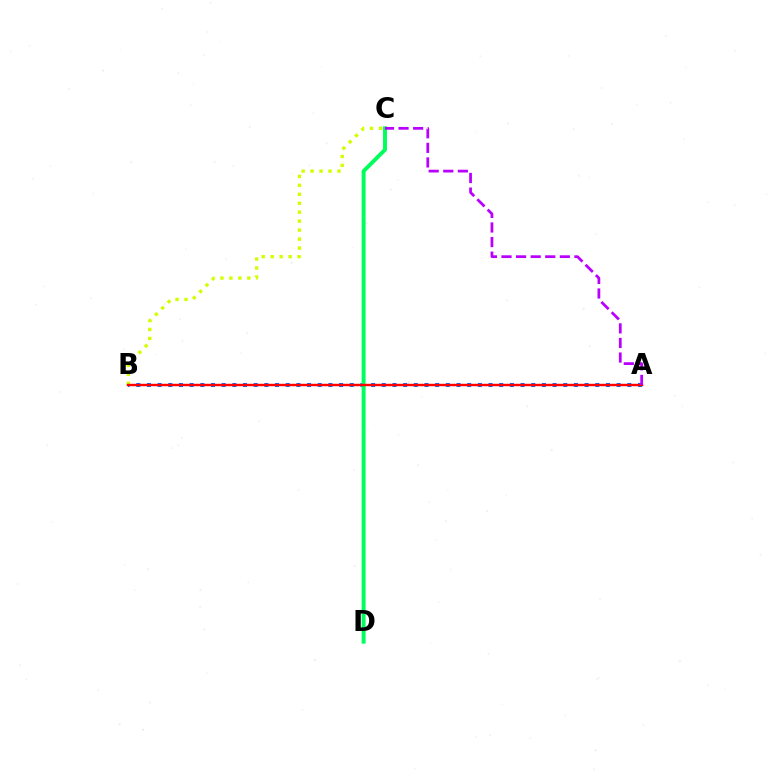{('A', 'B'): [{'color': '#0074ff', 'line_style': 'dotted', 'thickness': 2.9}, {'color': '#ff0000', 'line_style': 'solid', 'thickness': 1.74}], ('C', 'D'): [{'color': '#00ff5c', 'line_style': 'solid', 'thickness': 2.84}], ('B', 'C'): [{'color': '#d1ff00', 'line_style': 'dotted', 'thickness': 2.43}], ('A', 'C'): [{'color': '#b900ff', 'line_style': 'dashed', 'thickness': 1.98}]}